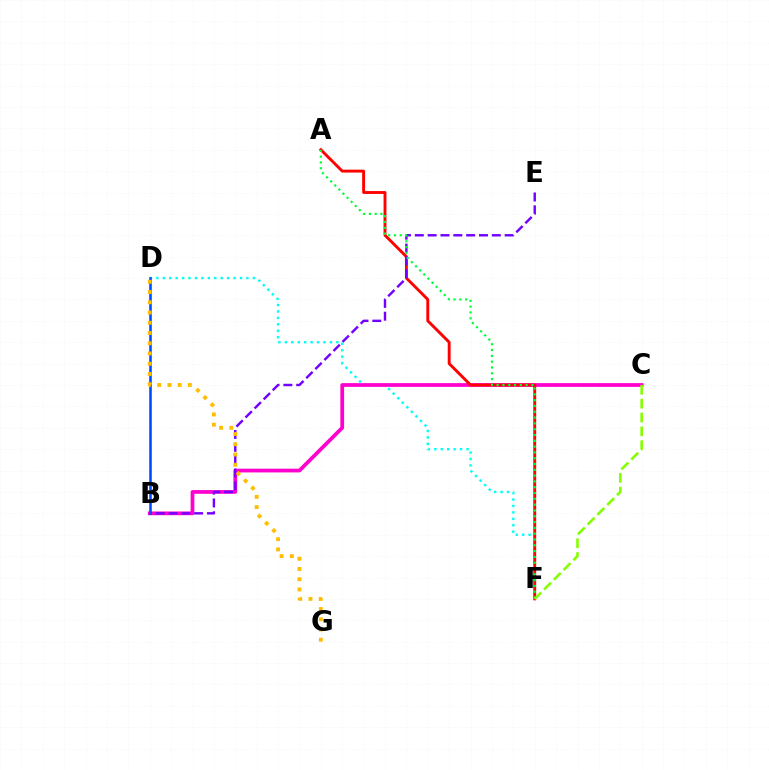{('D', 'F'): [{'color': '#00fff6', 'line_style': 'dotted', 'thickness': 1.75}], ('B', 'C'): [{'color': '#ff00cf', 'line_style': 'solid', 'thickness': 2.69}], ('A', 'F'): [{'color': '#ff0000', 'line_style': 'solid', 'thickness': 2.08}, {'color': '#00ff39', 'line_style': 'dotted', 'thickness': 1.58}], ('B', 'E'): [{'color': '#7200ff', 'line_style': 'dashed', 'thickness': 1.74}], ('B', 'D'): [{'color': '#004bff', 'line_style': 'solid', 'thickness': 1.85}], ('D', 'G'): [{'color': '#ffbd00', 'line_style': 'dotted', 'thickness': 2.78}], ('C', 'F'): [{'color': '#84ff00', 'line_style': 'dashed', 'thickness': 1.88}]}